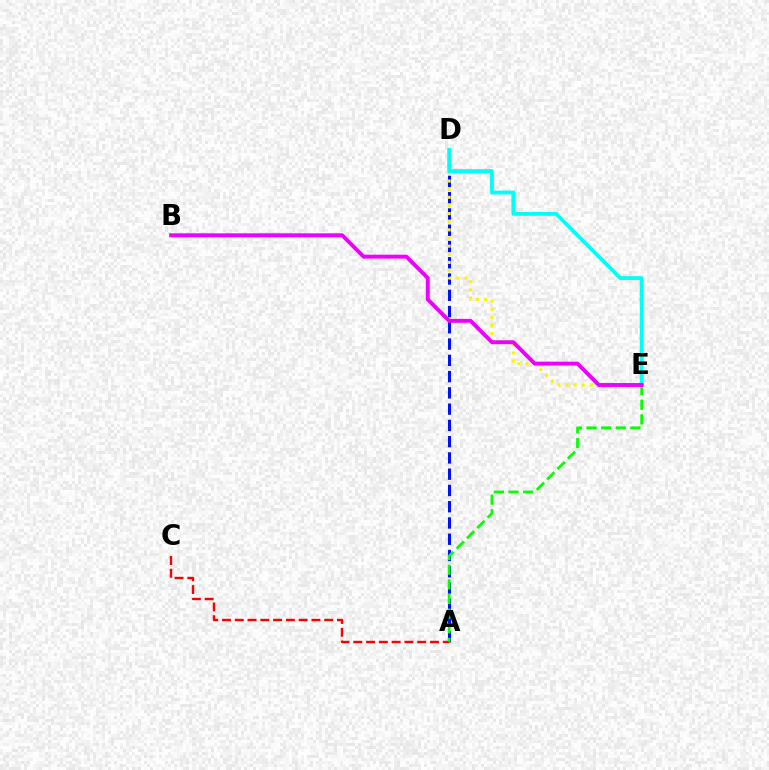{('A', 'D'): [{'color': '#0010ff', 'line_style': 'dashed', 'thickness': 2.21}], ('A', 'C'): [{'color': '#ff0000', 'line_style': 'dashed', 'thickness': 1.74}], ('D', 'E'): [{'color': '#fcf500', 'line_style': 'dotted', 'thickness': 2.21}, {'color': '#00fff6', 'line_style': 'solid', 'thickness': 2.75}], ('A', 'E'): [{'color': '#08ff00', 'line_style': 'dashed', 'thickness': 1.99}], ('B', 'E'): [{'color': '#ee00ff', 'line_style': 'solid', 'thickness': 2.82}]}